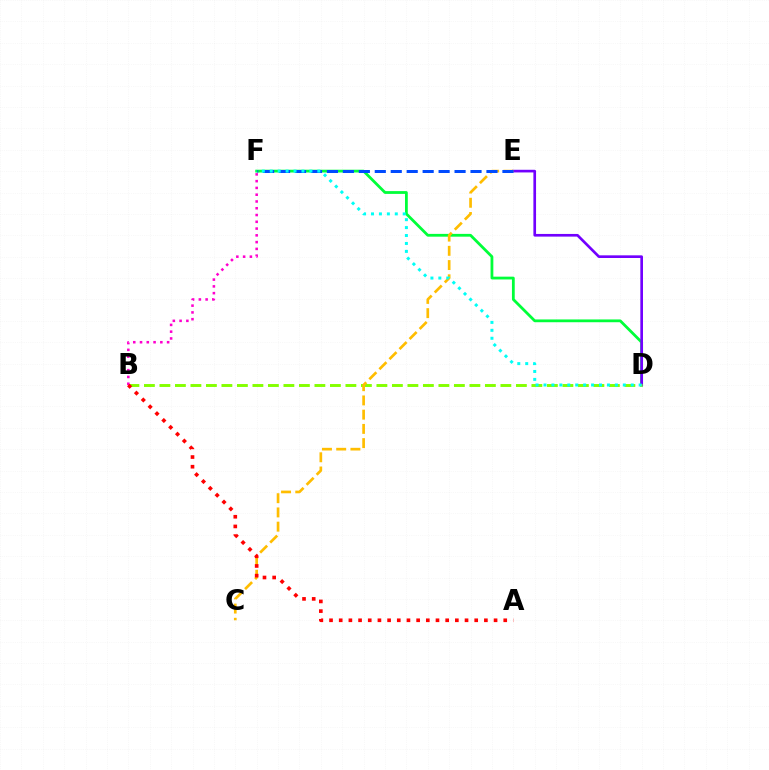{('D', 'F'): [{'color': '#00ff39', 'line_style': 'solid', 'thickness': 2.01}, {'color': '#00fff6', 'line_style': 'dotted', 'thickness': 2.16}], ('D', 'E'): [{'color': '#7200ff', 'line_style': 'solid', 'thickness': 1.92}], ('B', 'D'): [{'color': '#84ff00', 'line_style': 'dashed', 'thickness': 2.11}], ('B', 'F'): [{'color': '#ff00cf', 'line_style': 'dotted', 'thickness': 1.84}], ('C', 'E'): [{'color': '#ffbd00', 'line_style': 'dashed', 'thickness': 1.93}], ('E', 'F'): [{'color': '#004bff', 'line_style': 'dashed', 'thickness': 2.17}], ('A', 'B'): [{'color': '#ff0000', 'line_style': 'dotted', 'thickness': 2.63}]}